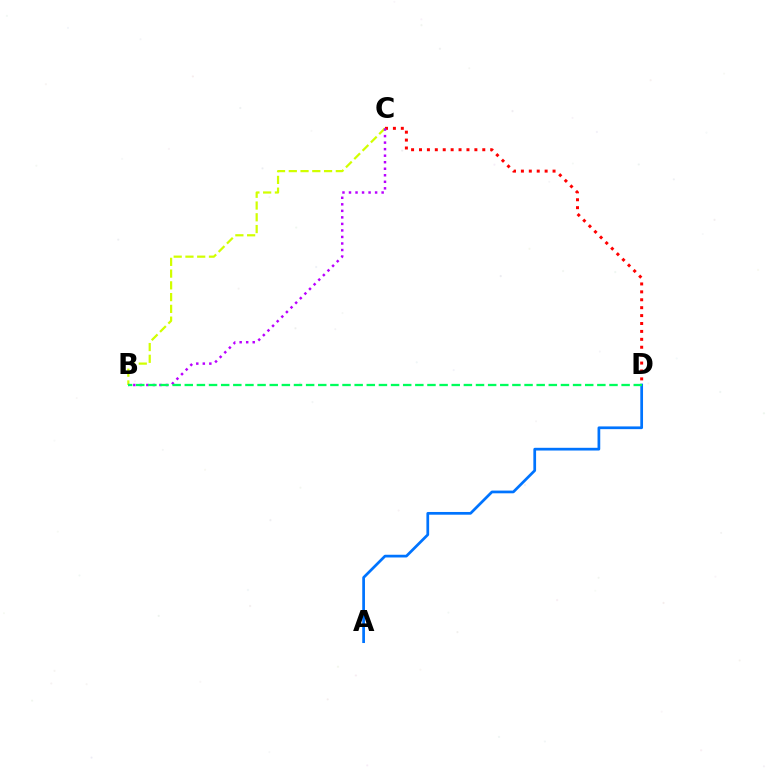{('C', 'D'): [{'color': '#ff0000', 'line_style': 'dotted', 'thickness': 2.15}], ('B', 'C'): [{'color': '#d1ff00', 'line_style': 'dashed', 'thickness': 1.6}, {'color': '#b900ff', 'line_style': 'dotted', 'thickness': 1.77}], ('A', 'D'): [{'color': '#0074ff', 'line_style': 'solid', 'thickness': 1.96}], ('B', 'D'): [{'color': '#00ff5c', 'line_style': 'dashed', 'thickness': 1.65}]}